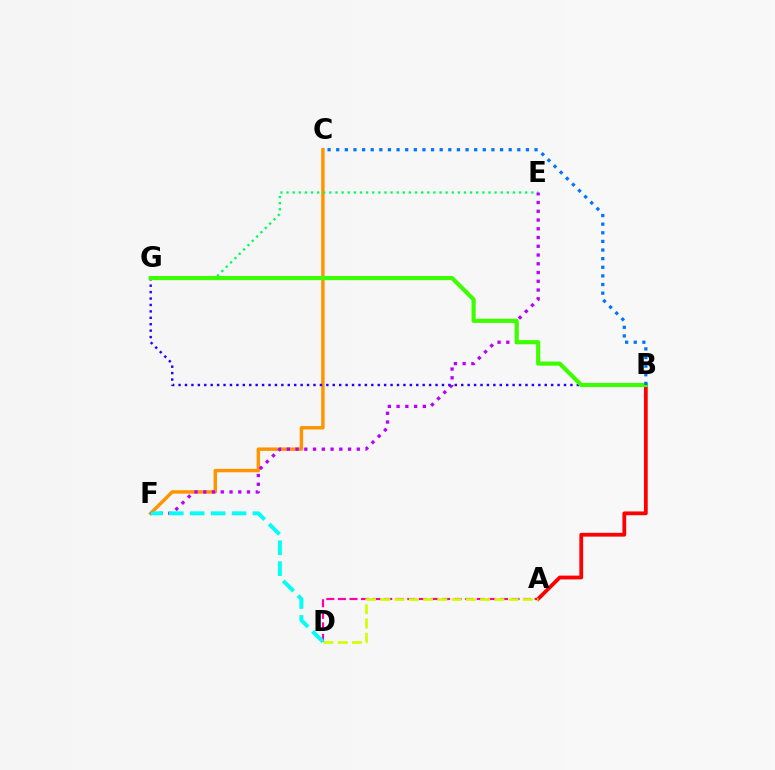{('A', 'D'): [{'color': '#ff00ac', 'line_style': 'dashed', 'thickness': 1.57}, {'color': '#d1ff00', 'line_style': 'dashed', 'thickness': 1.94}], ('C', 'F'): [{'color': '#ff9400', 'line_style': 'solid', 'thickness': 2.48}], ('E', 'G'): [{'color': '#00ff5c', 'line_style': 'dotted', 'thickness': 1.66}], ('E', 'F'): [{'color': '#b900ff', 'line_style': 'dotted', 'thickness': 2.38}], ('B', 'G'): [{'color': '#2500ff', 'line_style': 'dotted', 'thickness': 1.75}, {'color': '#3dff00', 'line_style': 'solid', 'thickness': 2.99}], ('A', 'B'): [{'color': '#ff0000', 'line_style': 'solid', 'thickness': 2.73}], ('D', 'F'): [{'color': '#00fff6', 'line_style': 'dashed', 'thickness': 2.84}], ('B', 'C'): [{'color': '#0074ff', 'line_style': 'dotted', 'thickness': 2.34}]}